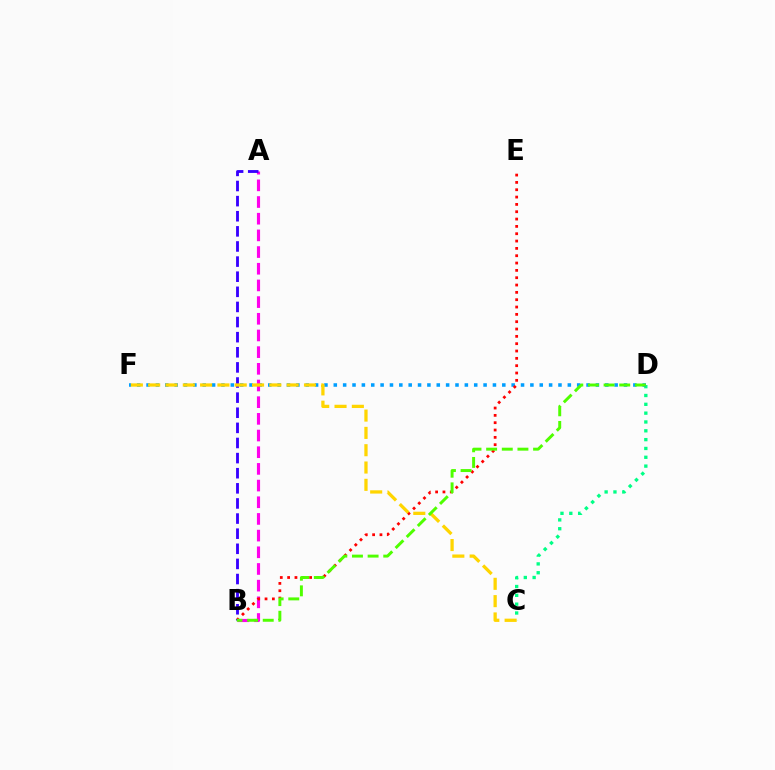{('C', 'D'): [{'color': '#00ff86', 'line_style': 'dotted', 'thickness': 2.4}], ('D', 'F'): [{'color': '#009eff', 'line_style': 'dotted', 'thickness': 2.54}], ('A', 'B'): [{'color': '#ff00ed', 'line_style': 'dashed', 'thickness': 2.27}, {'color': '#3700ff', 'line_style': 'dashed', 'thickness': 2.05}], ('B', 'E'): [{'color': '#ff0000', 'line_style': 'dotted', 'thickness': 1.99}], ('C', 'F'): [{'color': '#ffd500', 'line_style': 'dashed', 'thickness': 2.35}], ('B', 'D'): [{'color': '#4fff00', 'line_style': 'dashed', 'thickness': 2.13}]}